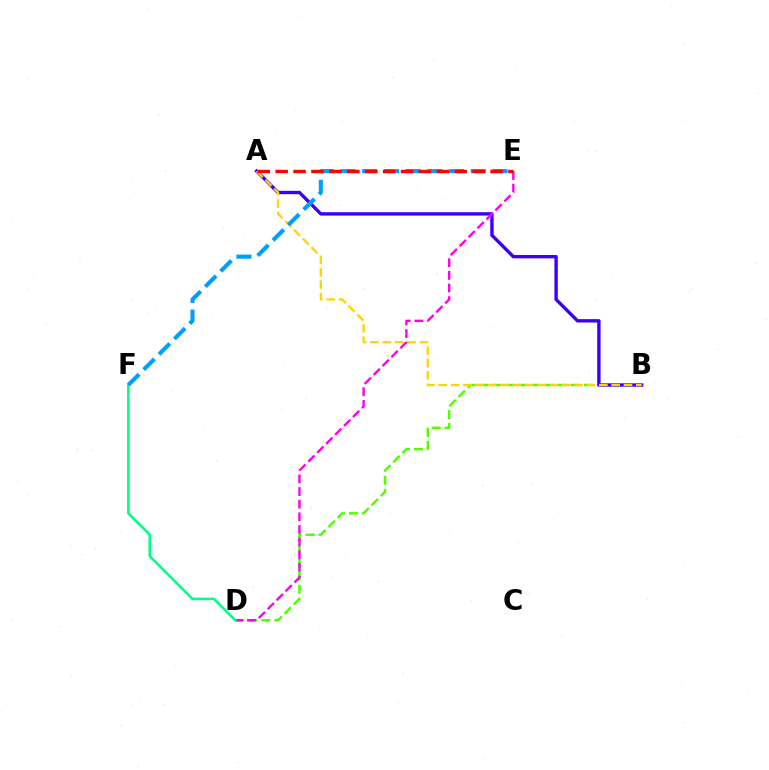{('B', 'D'): [{'color': '#4fff00', 'line_style': 'dashed', 'thickness': 1.77}], ('A', 'B'): [{'color': '#3700ff', 'line_style': 'solid', 'thickness': 2.42}, {'color': '#ffd500', 'line_style': 'dashed', 'thickness': 1.68}], ('D', 'E'): [{'color': '#ff00ed', 'line_style': 'dashed', 'thickness': 1.72}], ('D', 'F'): [{'color': '#00ff86', 'line_style': 'solid', 'thickness': 1.83}], ('E', 'F'): [{'color': '#009eff', 'line_style': 'dashed', 'thickness': 2.95}], ('A', 'E'): [{'color': '#ff0000', 'line_style': 'dashed', 'thickness': 2.43}]}